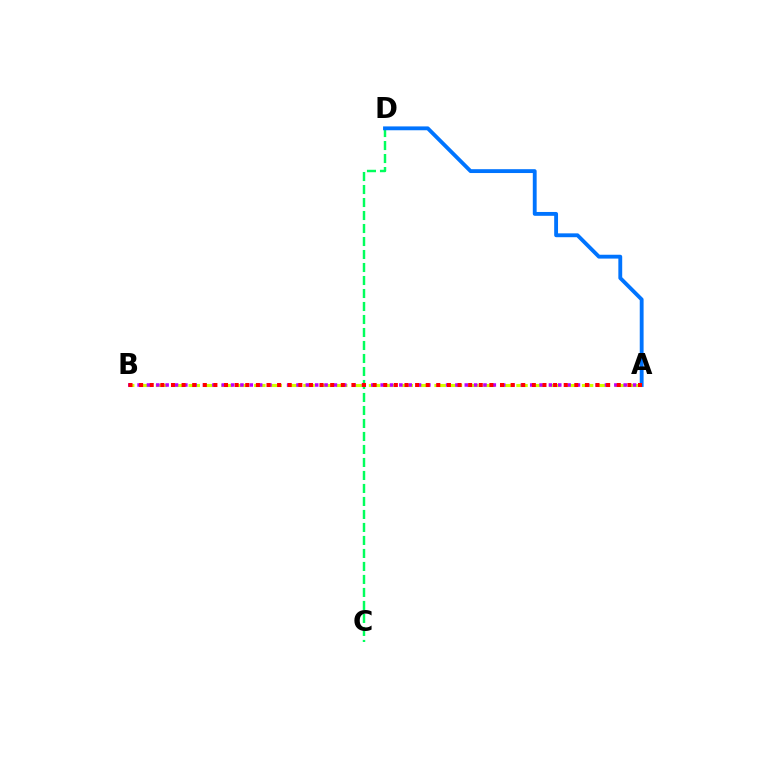{('C', 'D'): [{'color': '#00ff5c', 'line_style': 'dashed', 'thickness': 1.77}], ('A', 'B'): [{'color': '#d1ff00', 'line_style': 'dashed', 'thickness': 2.23}, {'color': '#b900ff', 'line_style': 'dotted', 'thickness': 2.54}, {'color': '#ff0000', 'line_style': 'dotted', 'thickness': 2.88}], ('A', 'D'): [{'color': '#0074ff', 'line_style': 'solid', 'thickness': 2.77}]}